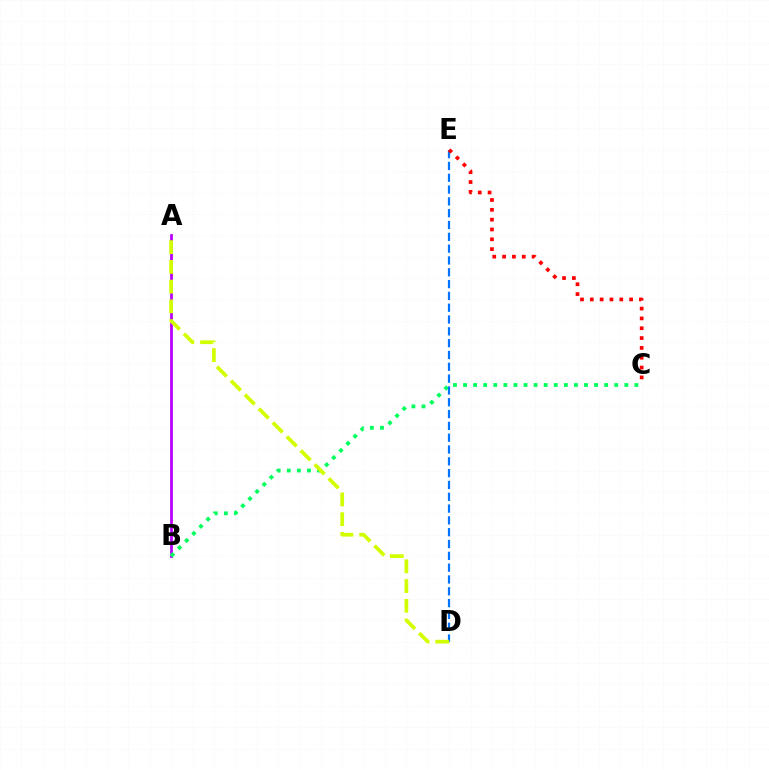{('A', 'B'): [{'color': '#b900ff', 'line_style': 'solid', 'thickness': 1.99}], ('B', 'C'): [{'color': '#00ff5c', 'line_style': 'dotted', 'thickness': 2.74}], ('D', 'E'): [{'color': '#0074ff', 'line_style': 'dashed', 'thickness': 1.61}], ('A', 'D'): [{'color': '#d1ff00', 'line_style': 'dashed', 'thickness': 2.68}], ('C', 'E'): [{'color': '#ff0000', 'line_style': 'dotted', 'thickness': 2.67}]}